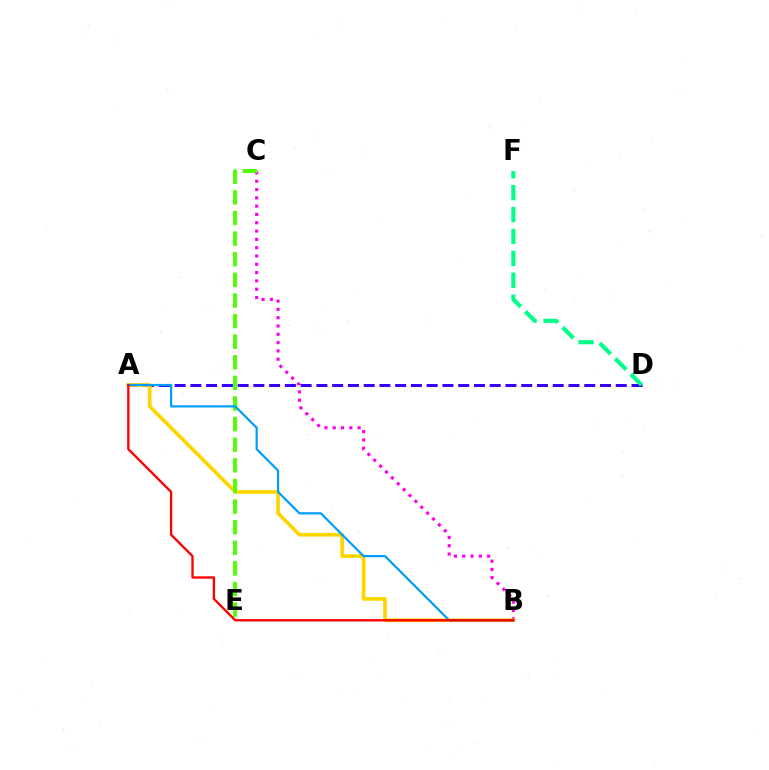{('B', 'C'): [{'color': '#ff00ed', 'line_style': 'dotted', 'thickness': 2.26}], ('A', 'D'): [{'color': '#3700ff', 'line_style': 'dashed', 'thickness': 2.14}], ('A', 'B'): [{'color': '#ffd500', 'line_style': 'solid', 'thickness': 2.65}, {'color': '#009eff', 'line_style': 'solid', 'thickness': 1.6}, {'color': '#ff0000', 'line_style': 'solid', 'thickness': 1.69}], ('D', 'F'): [{'color': '#00ff86', 'line_style': 'dashed', 'thickness': 2.98}], ('C', 'E'): [{'color': '#4fff00', 'line_style': 'dashed', 'thickness': 2.8}]}